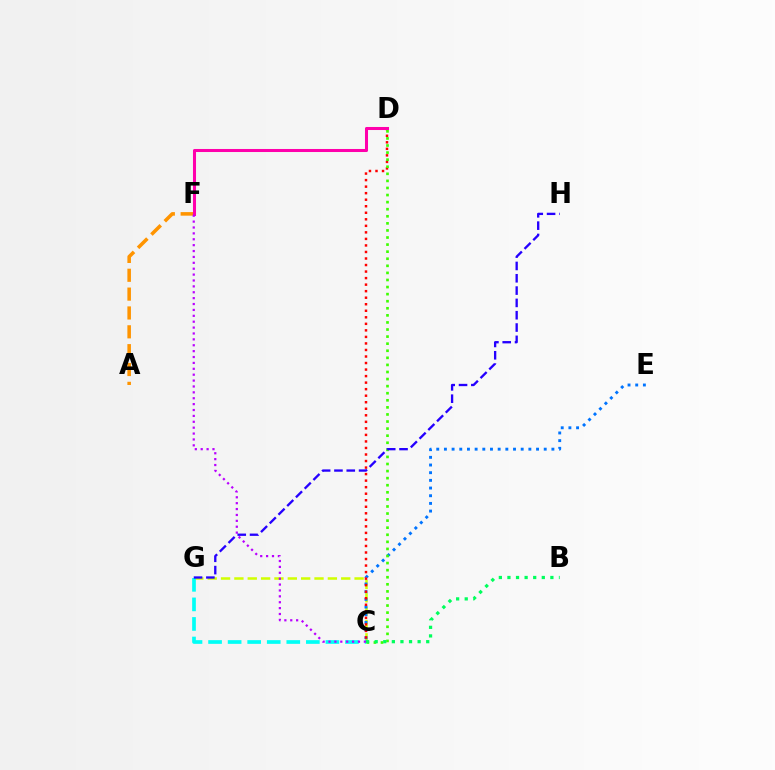{('C', 'G'): [{'color': '#d1ff00', 'line_style': 'dashed', 'thickness': 1.81}, {'color': '#00fff6', 'line_style': 'dashed', 'thickness': 2.66}], ('C', 'E'): [{'color': '#0074ff', 'line_style': 'dotted', 'thickness': 2.09}], ('C', 'D'): [{'color': '#ff0000', 'line_style': 'dotted', 'thickness': 1.78}, {'color': '#3dff00', 'line_style': 'dotted', 'thickness': 1.92}], ('A', 'F'): [{'color': '#ff9400', 'line_style': 'dashed', 'thickness': 2.56}], ('D', 'F'): [{'color': '#ff00ac', 'line_style': 'solid', 'thickness': 2.19}], ('C', 'F'): [{'color': '#b900ff', 'line_style': 'dotted', 'thickness': 1.6}], ('G', 'H'): [{'color': '#2500ff', 'line_style': 'dashed', 'thickness': 1.67}], ('B', 'C'): [{'color': '#00ff5c', 'line_style': 'dotted', 'thickness': 2.33}]}